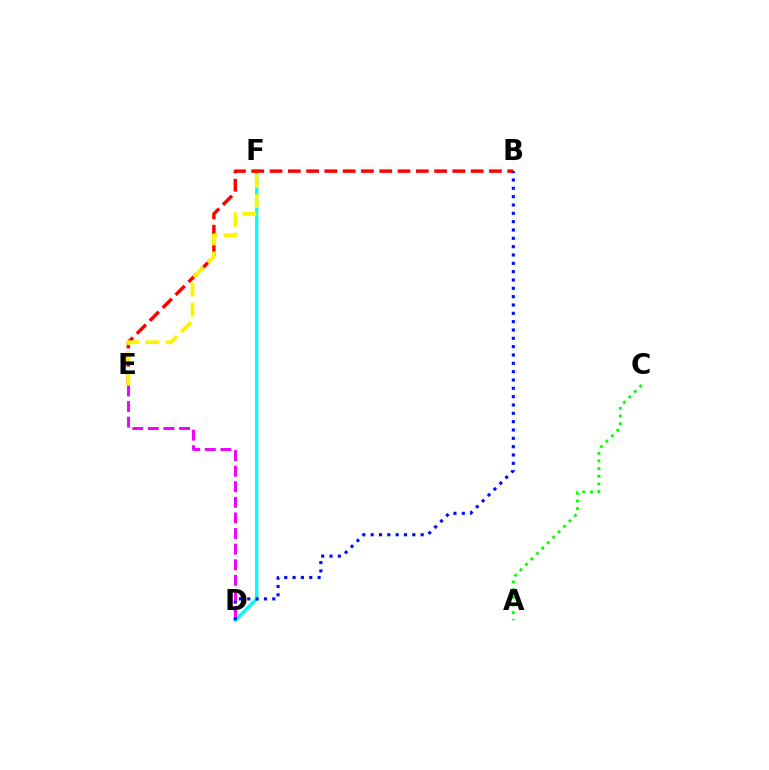{('D', 'F'): [{'color': '#00fff6', 'line_style': 'solid', 'thickness': 2.42}], ('B', 'E'): [{'color': '#ff0000', 'line_style': 'dashed', 'thickness': 2.48}], ('B', 'D'): [{'color': '#0010ff', 'line_style': 'dotted', 'thickness': 2.26}], ('D', 'E'): [{'color': '#ee00ff', 'line_style': 'dashed', 'thickness': 2.12}], ('A', 'C'): [{'color': '#08ff00', 'line_style': 'dotted', 'thickness': 2.09}], ('E', 'F'): [{'color': '#fcf500', 'line_style': 'dashed', 'thickness': 2.72}]}